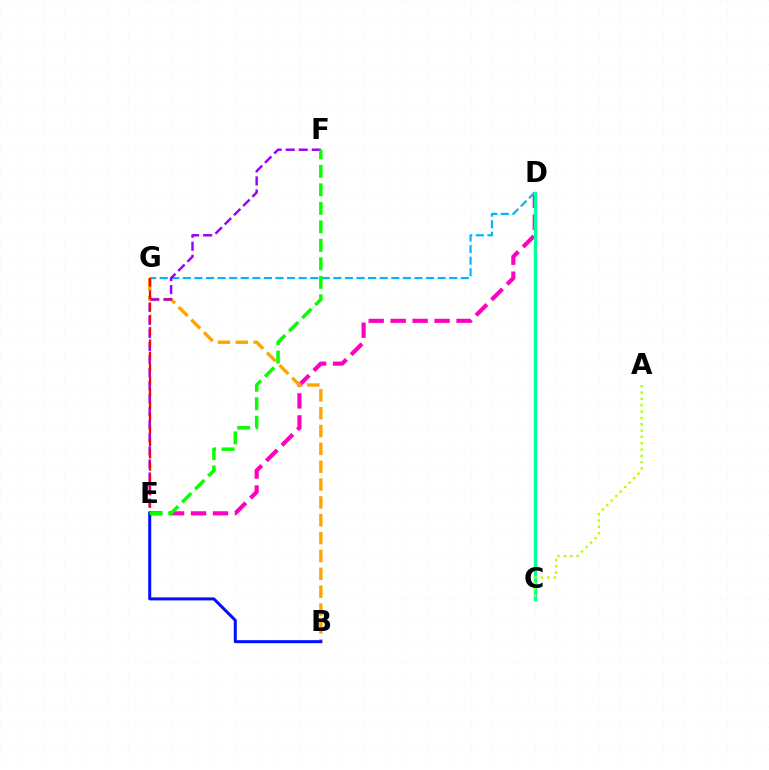{('D', 'E'): [{'color': '#ff00bd', 'line_style': 'dashed', 'thickness': 2.98}], ('D', 'G'): [{'color': '#00b5ff', 'line_style': 'dashed', 'thickness': 1.57}], ('B', 'G'): [{'color': '#ffa500', 'line_style': 'dashed', 'thickness': 2.42}], ('C', 'D'): [{'color': '#00ff9d', 'line_style': 'solid', 'thickness': 2.39}], ('E', 'F'): [{'color': '#9b00ff', 'line_style': 'dashed', 'thickness': 1.77}, {'color': '#08ff00', 'line_style': 'dashed', 'thickness': 2.51}], ('A', 'C'): [{'color': '#b3ff00', 'line_style': 'dotted', 'thickness': 1.72}], ('B', 'E'): [{'color': '#0010ff', 'line_style': 'solid', 'thickness': 2.16}], ('E', 'G'): [{'color': '#ff0000', 'line_style': 'dashed', 'thickness': 1.67}]}